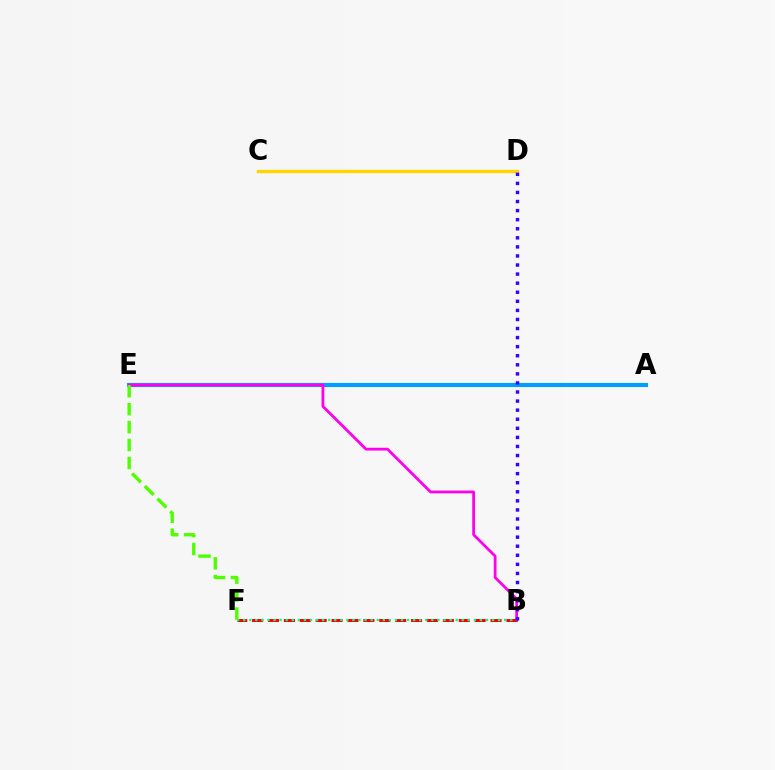{('A', 'E'): [{'color': '#009eff', 'line_style': 'solid', 'thickness': 2.96}], ('C', 'D'): [{'color': '#ffd500', 'line_style': 'solid', 'thickness': 2.43}], ('B', 'E'): [{'color': '#ff00ed', 'line_style': 'solid', 'thickness': 2.0}], ('B', 'F'): [{'color': '#ff0000', 'line_style': 'dashed', 'thickness': 2.16}, {'color': '#00ff86', 'line_style': 'dotted', 'thickness': 1.65}], ('B', 'D'): [{'color': '#3700ff', 'line_style': 'dotted', 'thickness': 2.46}], ('E', 'F'): [{'color': '#4fff00', 'line_style': 'dashed', 'thickness': 2.43}]}